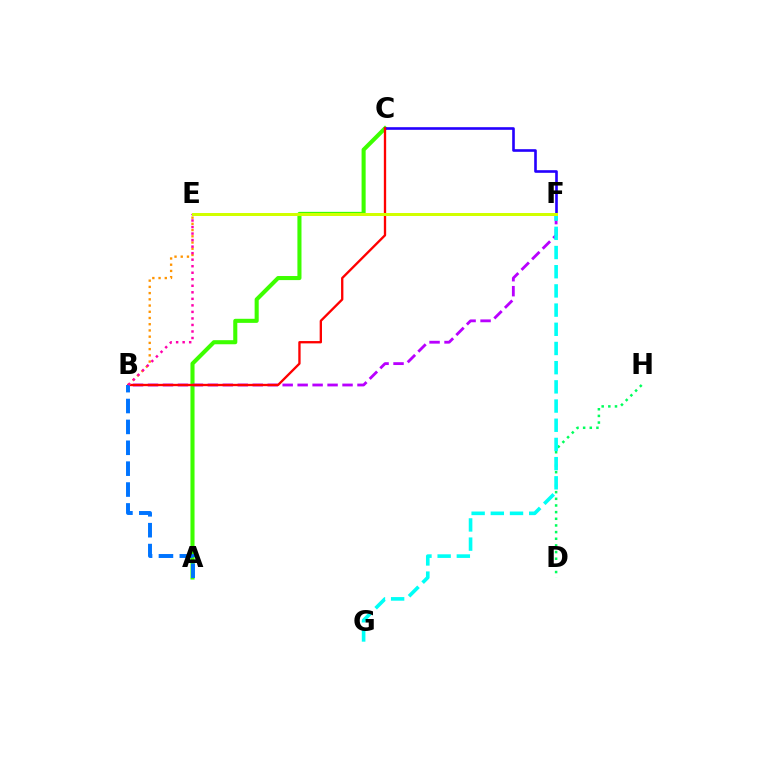{('A', 'C'): [{'color': '#3dff00', 'line_style': 'solid', 'thickness': 2.94}], ('C', 'F'): [{'color': '#2500ff', 'line_style': 'solid', 'thickness': 1.89}], ('D', 'H'): [{'color': '#00ff5c', 'line_style': 'dotted', 'thickness': 1.81}], ('B', 'F'): [{'color': '#b900ff', 'line_style': 'dashed', 'thickness': 2.03}], ('F', 'G'): [{'color': '#00fff6', 'line_style': 'dashed', 'thickness': 2.61}], ('B', 'C'): [{'color': '#ff0000', 'line_style': 'solid', 'thickness': 1.68}], ('B', 'E'): [{'color': '#ff9400', 'line_style': 'dotted', 'thickness': 1.69}, {'color': '#ff00ac', 'line_style': 'dotted', 'thickness': 1.77}], ('A', 'B'): [{'color': '#0074ff', 'line_style': 'dashed', 'thickness': 2.84}], ('E', 'F'): [{'color': '#d1ff00', 'line_style': 'solid', 'thickness': 2.16}]}